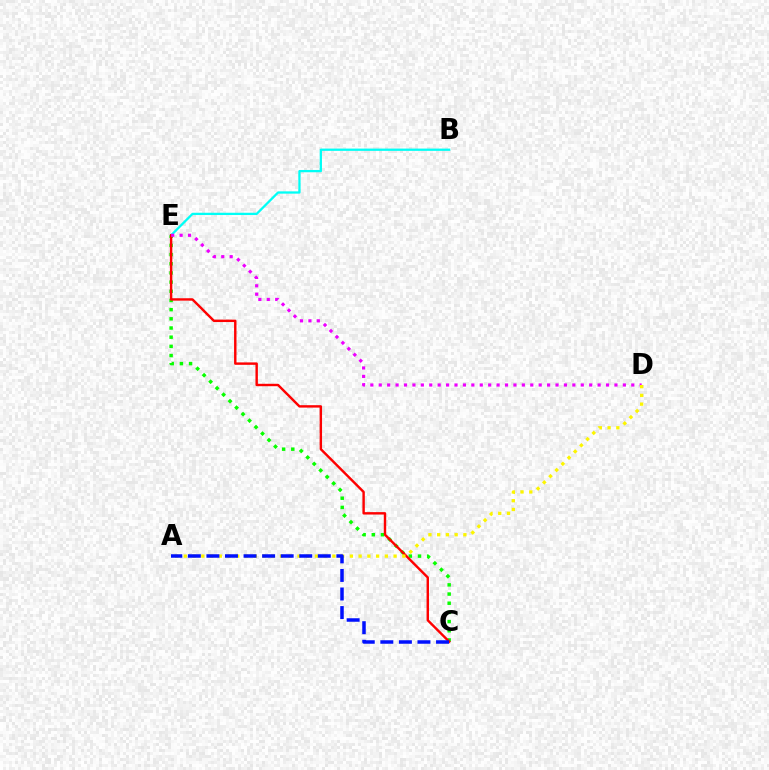{('B', 'E'): [{'color': '#00fff6', 'line_style': 'solid', 'thickness': 1.64}], ('C', 'E'): [{'color': '#08ff00', 'line_style': 'dotted', 'thickness': 2.49}, {'color': '#ff0000', 'line_style': 'solid', 'thickness': 1.74}], ('D', 'E'): [{'color': '#ee00ff', 'line_style': 'dotted', 'thickness': 2.29}], ('A', 'D'): [{'color': '#fcf500', 'line_style': 'dotted', 'thickness': 2.37}], ('A', 'C'): [{'color': '#0010ff', 'line_style': 'dashed', 'thickness': 2.52}]}